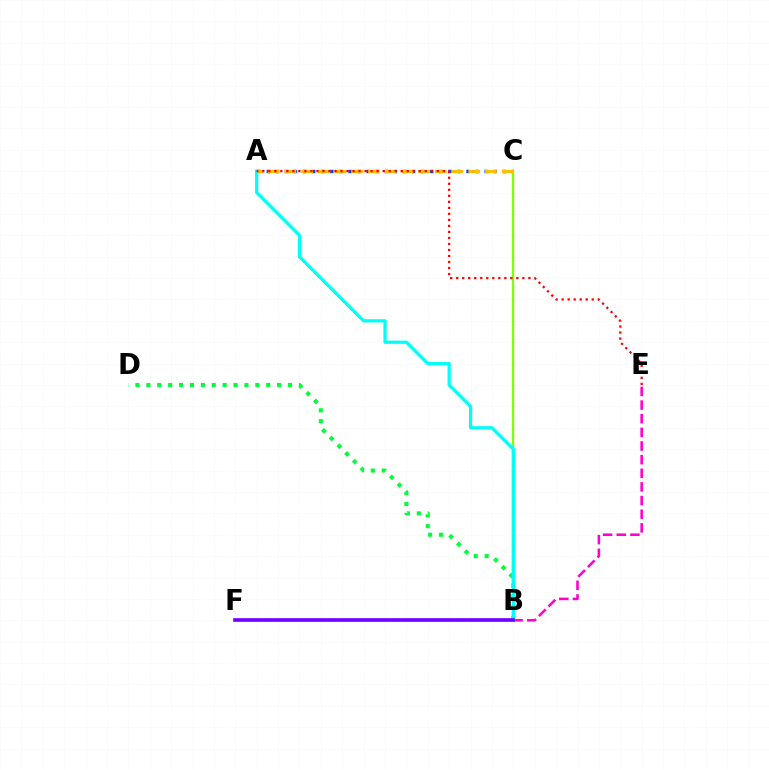{('B', 'E'): [{'color': '#ff00cf', 'line_style': 'dashed', 'thickness': 1.85}], ('A', 'C'): [{'color': '#004bff', 'line_style': 'dotted', 'thickness': 2.47}, {'color': '#ffbd00', 'line_style': 'dashed', 'thickness': 2.27}], ('B', 'C'): [{'color': '#84ff00', 'line_style': 'solid', 'thickness': 1.64}], ('B', 'D'): [{'color': '#00ff39', 'line_style': 'dotted', 'thickness': 2.96}], ('A', 'B'): [{'color': '#00fff6', 'line_style': 'solid', 'thickness': 2.32}], ('A', 'E'): [{'color': '#ff0000', 'line_style': 'dotted', 'thickness': 1.63}], ('B', 'F'): [{'color': '#7200ff', 'line_style': 'solid', 'thickness': 2.62}]}